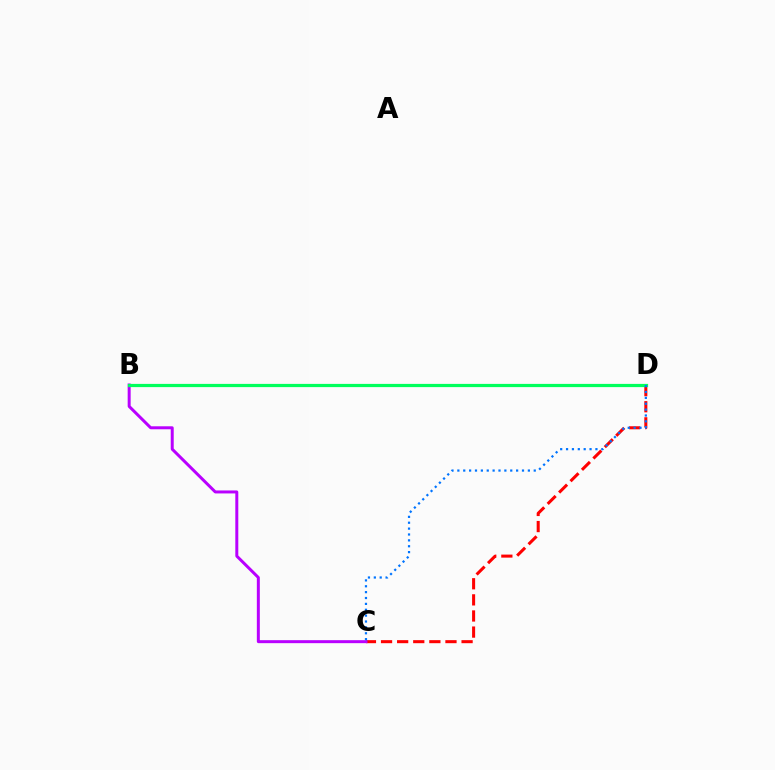{('B', 'D'): [{'color': '#d1ff00', 'line_style': 'solid', 'thickness': 1.98}, {'color': '#00ff5c', 'line_style': 'solid', 'thickness': 2.32}], ('C', 'D'): [{'color': '#ff0000', 'line_style': 'dashed', 'thickness': 2.19}, {'color': '#0074ff', 'line_style': 'dotted', 'thickness': 1.6}], ('B', 'C'): [{'color': '#b900ff', 'line_style': 'solid', 'thickness': 2.15}]}